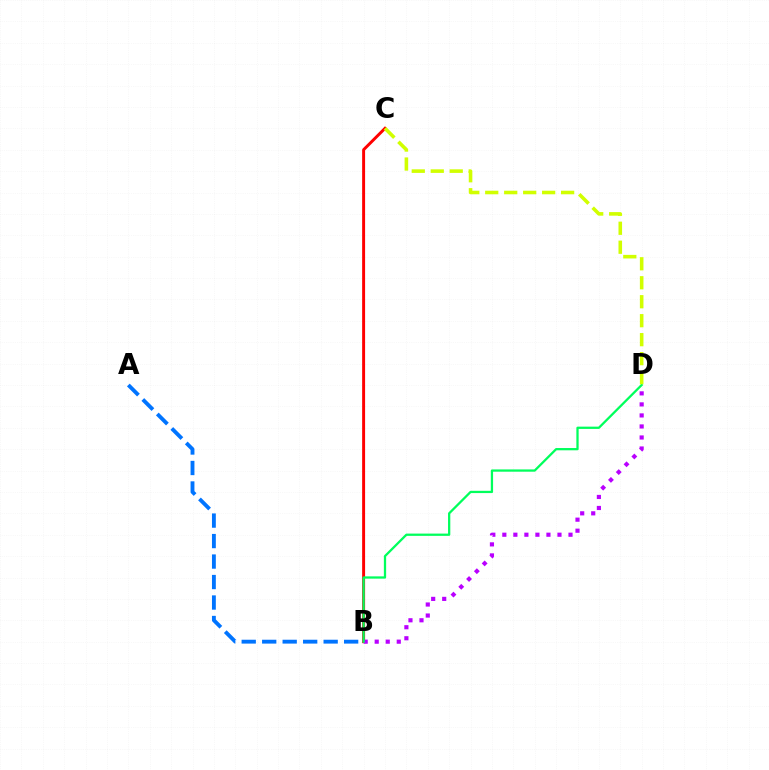{('B', 'C'): [{'color': '#ff0000', 'line_style': 'solid', 'thickness': 2.12}], ('B', 'D'): [{'color': '#b900ff', 'line_style': 'dotted', 'thickness': 3.0}, {'color': '#00ff5c', 'line_style': 'solid', 'thickness': 1.63}], ('C', 'D'): [{'color': '#d1ff00', 'line_style': 'dashed', 'thickness': 2.58}], ('A', 'B'): [{'color': '#0074ff', 'line_style': 'dashed', 'thickness': 2.78}]}